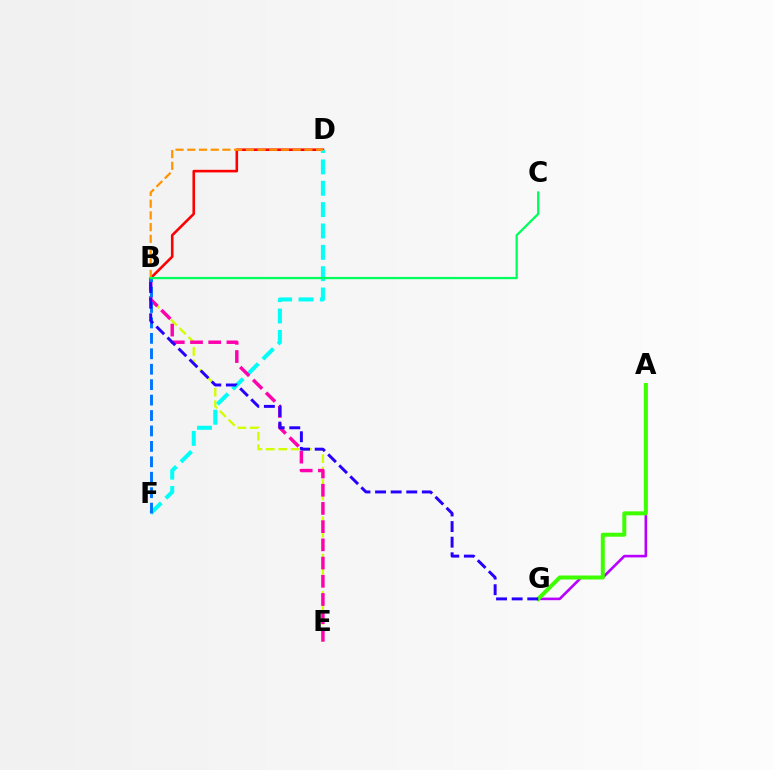{('B', 'E'): [{'color': '#d1ff00', 'line_style': 'dashed', 'thickness': 1.69}, {'color': '#ff00ac', 'line_style': 'dashed', 'thickness': 2.47}], ('B', 'D'): [{'color': '#ff0000', 'line_style': 'solid', 'thickness': 1.87}, {'color': '#ff9400', 'line_style': 'dashed', 'thickness': 1.59}], ('A', 'G'): [{'color': '#b900ff', 'line_style': 'solid', 'thickness': 1.88}, {'color': '#3dff00', 'line_style': 'solid', 'thickness': 2.87}], ('D', 'F'): [{'color': '#00fff6', 'line_style': 'dashed', 'thickness': 2.9}], ('B', 'F'): [{'color': '#0074ff', 'line_style': 'dashed', 'thickness': 2.1}], ('B', 'G'): [{'color': '#2500ff', 'line_style': 'dashed', 'thickness': 2.12}], ('B', 'C'): [{'color': '#00ff5c', 'line_style': 'solid', 'thickness': 1.63}]}